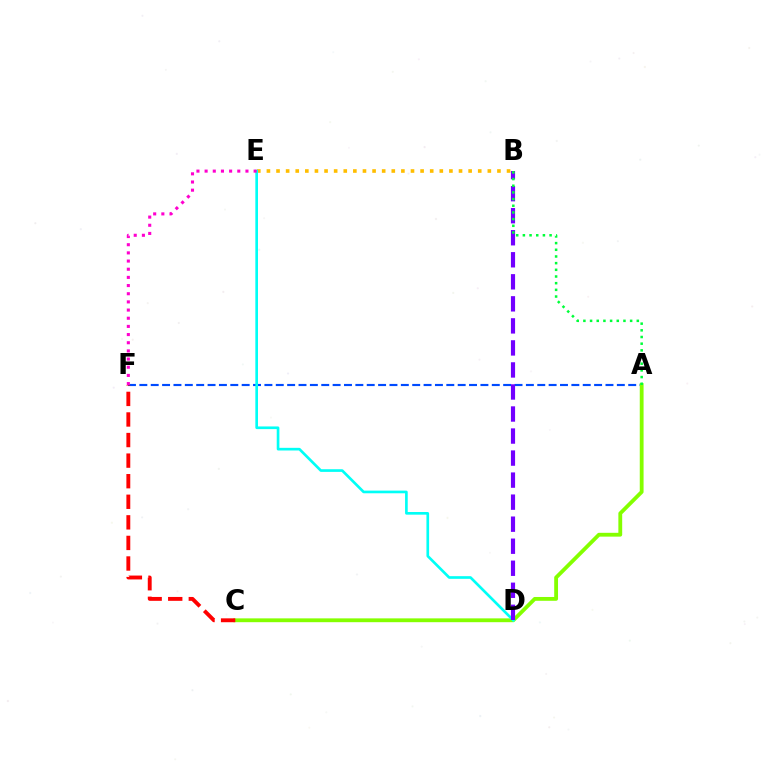{('A', 'F'): [{'color': '#004bff', 'line_style': 'dashed', 'thickness': 1.54}], ('A', 'C'): [{'color': '#84ff00', 'line_style': 'solid', 'thickness': 2.75}], ('B', 'E'): [{'color': '#ffbd00', 'line_style': 'dotted', 'thickness': 2.61}], ('D', 'E'): [{'color': '#00fff6', 'line_style': 'solid', 'thickness': 1.92}], ('B', 'D'): [{'color': '#7200ff', 'line_style': 'dashed', 'thickness': 2.99}], ('E', 'F'): [{'color': '#ff00cf', 'line_style': 'dotted', 'thickness': 2.22}], ('A', 'B'): [{'color': '#00ff39', 'line_style': 'dotted', 'thickness': 1.81}], ('C', 'F'): [{'color': '#ff0000', 'line_style': 'dashed', 'thickness': 2.79}]}